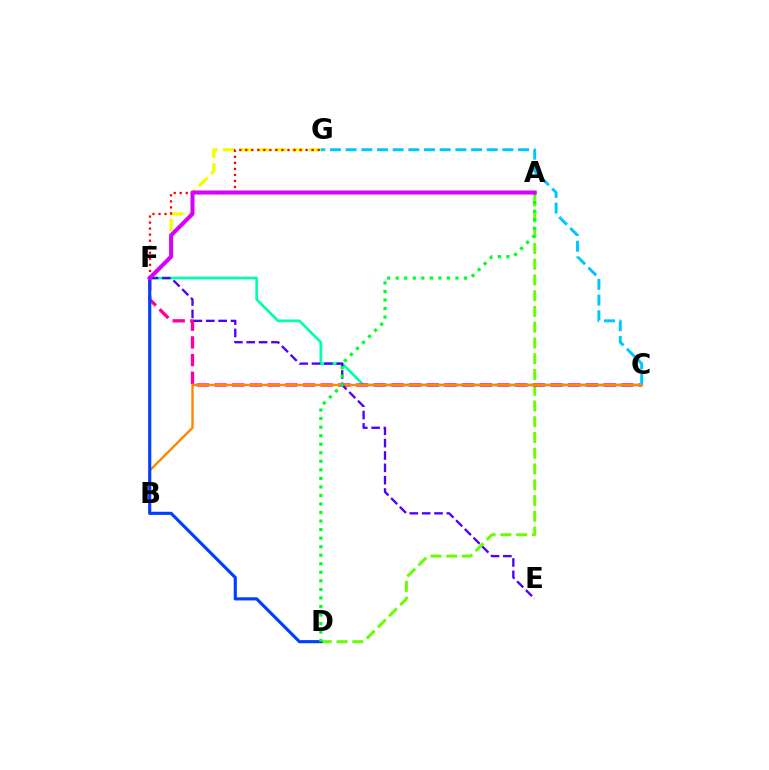{('C', 'F'): [{'color': '#00ffaf', 'line_style': 'solid', 'thickness': 1.95}, {'color': '#ff00a0', 'line_style': 'dashed', 'thickness': 2.4}], ('F', 'G'): [{'color': '#eeff00', 'line_style': 'dashed', 'thickness': 2.34}, {'color': '#ff0000', 'line_style': 'dotted', 'thickness': 1.64}], ('A', 'D'): [{'color': '#66ff00', 'line_style': 'dashed', 'thickness': 2.14}, {'color': '#00ff27', 'line_style': 'dotted', 'thickness': 2.32}], ('C', 'G'): [{'color': '#00c7ff', 'line_style': 'dashed', 'thickness': 2.13}], ('B', 'C'): [{'color': '#ff8800', 'line_style': 'solid', 'thickness': 1.72}], ('E', 'F'): [{'color': '#4f00ff', 'line_style': 'dashed', 'thickness': 1.68}], ('D', 'F'): [{'color': '#003fff', 'line_style': 'solid', 'thickness': 2.25}], ('A', 'F'): [{'color': '#d600ff', 'line_style': 'solid', 'thickness': 2.89}]}